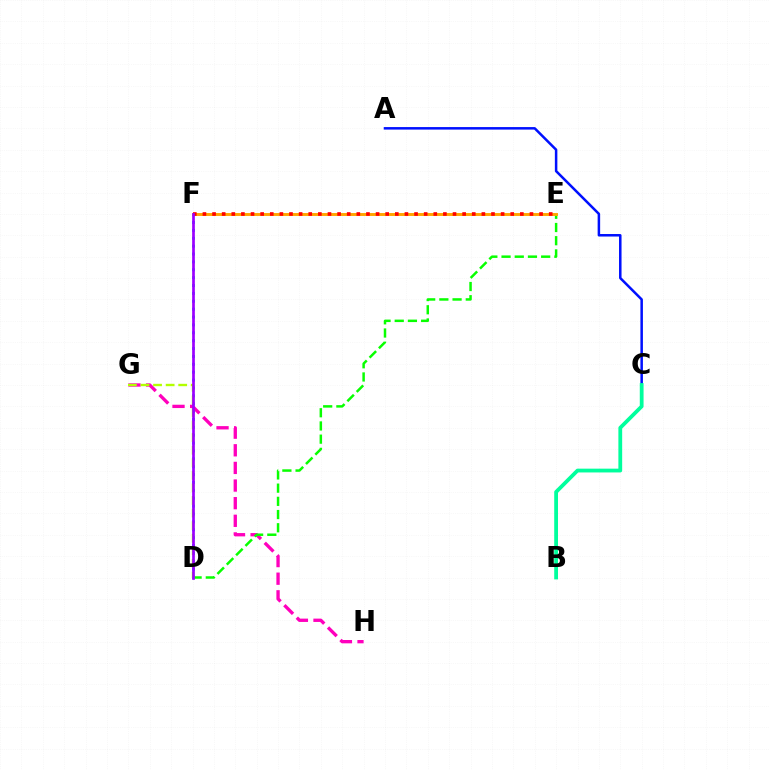{('D', 'F'): [{'color': '#00b5ff', 'line_style': 'dotted', 'thickness': 2.14}, {'color': '#9b00ff', 'line_style': 'solid', 'thickness': 1.94}], ('A', 'C'): [{'color': '#0010ff', 'line_style': 'solid', 'thickness': 1.81}], ('B', 'C'): [{'color': '#00ff9d', 'line_style': 'solid', 'thickness': 2.73}], ('G', 'H'): [{'color': '#ff00bd', 'line_style': 'dashed', 'thickness': 2.39}], ('D', 'E'): [{'color': '#08ff00', 'line_style': 'dashed', 'thickness': 1.79}], ('E', 'F'): [{'color': '#ffa500', 'line_style': 'solid', 'thickness': 2.1}, {'color': '#ff0000', 'line_style': 'dotted', 'thickness': 2.61}], ('D', 'G'): [{'color': '#b3ff00', 'line_style': 'dashed', 'thickness': 1.71}]}